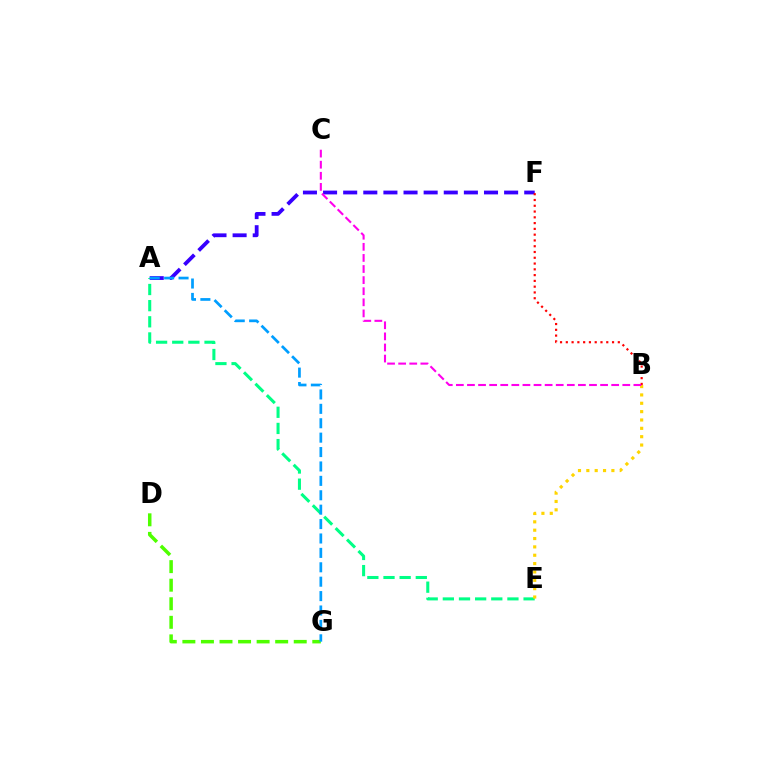{('A', 'F'): [{'color': '#3700ff', 'line_style': 'dashed', 'thickness': 2.73}], ('D', 'G'): [{'color': '#4fff00', 'line_style': 'dashed', 'thickness': 2.52}], ('A', 'E'): [{'color': '#00ff86', 'line_style': 'dashed', 'thickness': 2.19}], ('B', 'F'): [{'color': '#ff0000', 'line_style': 'dotted', 'thickness': 1.57}], ('A', 'G'): [{'color': '#009eff', 'line_style': 'dashed', 'thickness': 1.96}], ('B', 'E'): [{'color': '#ffd500', 'line_style': 'dotted', 'thickness': 2.27}], ('B', 'C'): [{'color': '#ff00ed', 'line_style': 'dashed', 'thickness': 1.51}]}